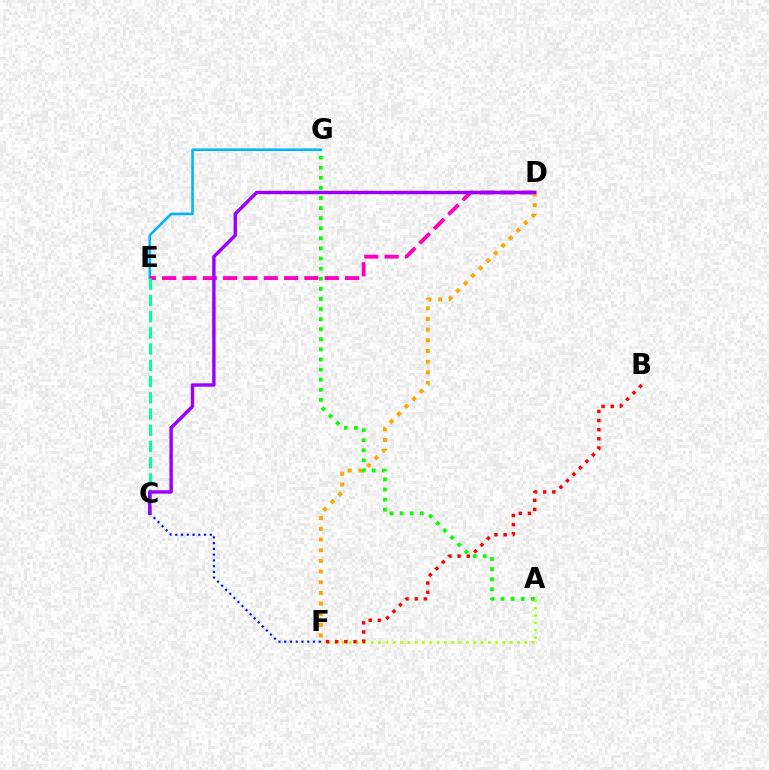{('A', 'F'): [{'color': '#b3ff00', 'line_style': 'dotted', 'thickness': 1.99}], ('B', 'F'): [{'color': '#ff0000', 'line_style': 'dotted', 'thickness': 2.48}], ('E', 'G'): [{'color': '#00b5ff', 'line_style': 'solid', 'thickness': 1.86}], ('D', 'E'): [{'color': '#ff00bd', 'line_style': 'dashed', 'thickness': 2.76}], ('C', 'E'): [{'color': '#00ff9d', 'line_style': 'dashed', 'thickness': 2.21}], ('C', 'F'): [{'color': '#0010ff', 'line_style': 'dotted', 'thickness': 1.56}], ('D', 'F'): [{'color': '#ffa500', 'line_style': 'dotted', 'thickness': 2.9}], ('C', 'D'): [{'color': '#9b00ff', 'line_style': 'solid', 'thickness': 2.47}], ('A', 'G'): [{'color': '#08ff00', 'line_style': 'dotted', 'thickness': 2.74}]}